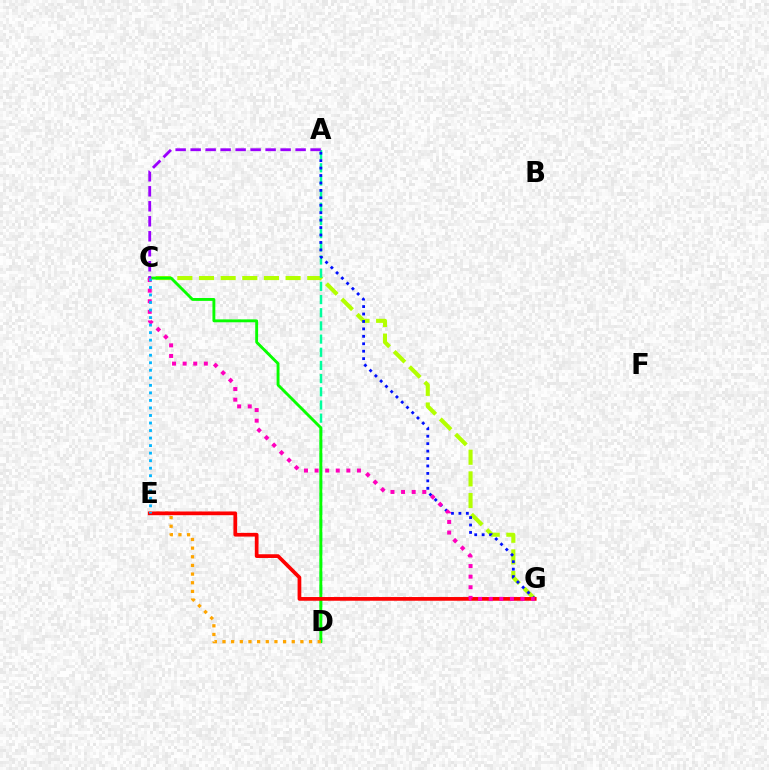{('C', 'G'): [{'color': '#b3ff00', 'line_style': 'dashed', 'thickness': 2.94}, {'color': '#ff00bd', 'line_style': 'dotted', 'thickness': 2.88}], ('A', 'D'): [{'color': '#00ff9d', 'line_style': 'dashed', 'thickness': 1.79}], ('A', 'G'): [{'color': '#0010ff', 'line_style': 'dotted', 'thickness': 2.02}], ('C', 'D'): [{'color': '#08ff00', 'line_style': 'solid', 'thickness': 2.07}], ('D', 'E'): [{'color': '#ffa500', 'line_style': 'dotted', 'thickness': 2.35}], ('E', 'G'): [{'color': '#ff0000', 'line_style': 'solid', 'thickness': 2.68}], ('A', 'C'): [{'color': '#9b00ff', 'line_style': 'dashed', 'thickness': 2.04}], ('C', 'E'): [{'color': '#00b5ff', 'line_style': 'dotted', 'thickness': 2.05}]}